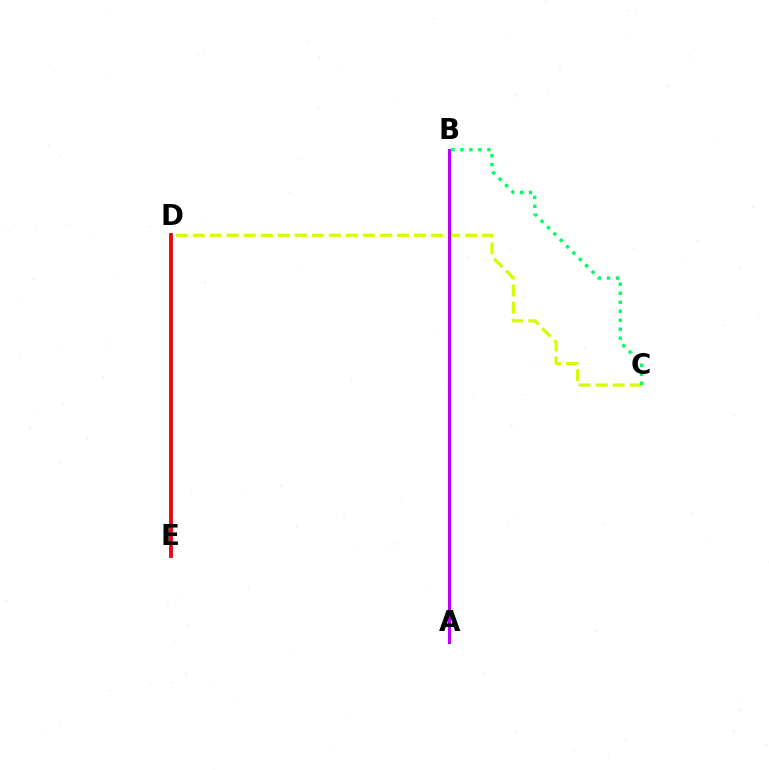{('C', 'D'): [{'color': '#d1ff00', 'line_style': 'dashed', 'thickness': 2.31}], ('D', 'E'): [{'color': '#0074ff', 'line_style': 'solid', 'thickness': 2.61}, {'color': '#ff0000', 'line_style': 'solid', 'thickness': 2.58}], ('A', 'B'): [{'color': '#b900ff', 'line_style': 'solid', 'thickness': 2.24}], ('B', 'C'): [{'color': '#00ff5c', 'line_style': 'dotted', 'thickness': 2.44}]}